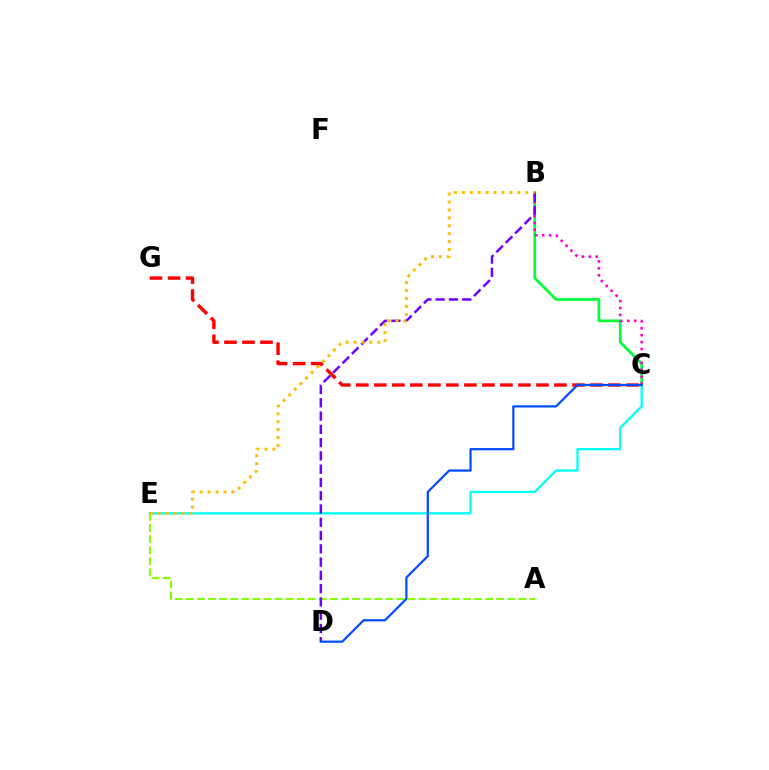{('C', 'E'): [{'color': '#00fff6', 'line_style': 'solid', 'thickness': 1.64}], ('B', 'C'): [{'color': '#00ff39', 'line_style': 'solid', 'thickness': 1.96}, {'color': '#ff00cf', 'line_style': 'dotted', 'thickness': 1.88}], ('A', 'E'): [{'color': '#84ff00', 'line_style': 'dashed', 'thickness': 1.51}], ('B', 'D'): [{'color': '#7200ff', 'line_style': 'dashed', 'thickness': 1.8}], ('B', 'E'): [{'color': '#ffbd00', 'line_style': 'dotted', 'thickness': 2.15}], ('C', 'G'): [{'color': '#ff0000', 'line_style': 'dashed', 'thickness': 2.45}], ('C', 'D'): [{'color': '#004bff', 'line_style': 'solid', 'thickness': 1.59}]}